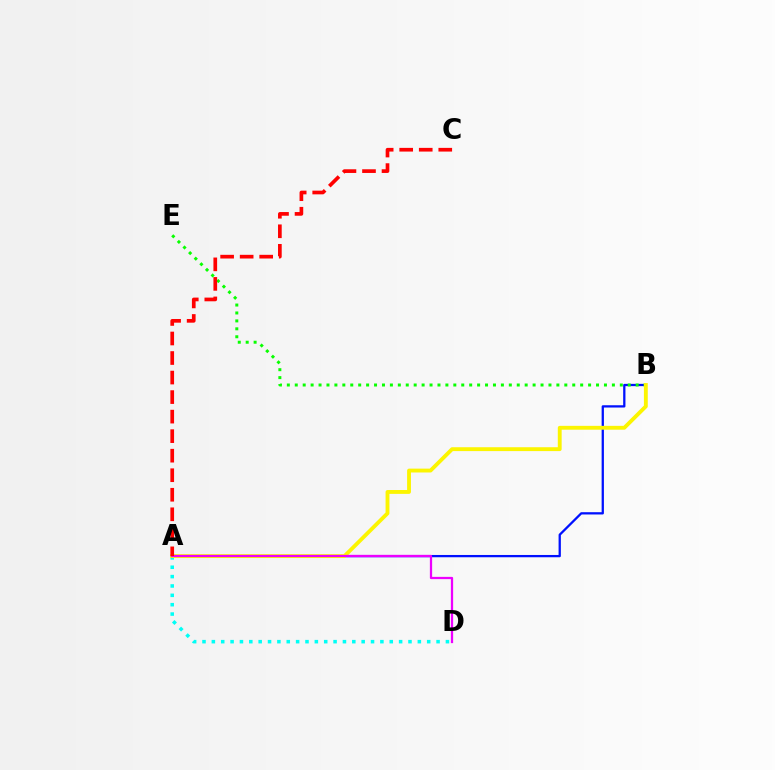{('A', 'B'): [{'color': '#0010ff', 'line_style': 'solid', 'thickness': 1.64}, {'color': '#fcf500', 'line_style': 'solid', 'thickness': 2.78}], ('A', 'D'): [{'color': '#00fff6', 'line_style': 'dotted', 'thickness': 2.54}, {'color': '#ee00ff', 'line_style': 'solid', 'thickness': 1.63}], ('B', 'E'): [{'color': '#08ff00', 'line_style': 'dotted', 'thickness': 2.15}], ('A', 'C'): [{'color': '#ff0000', 'line_style': 'dashed', 'thickness': 2.65}]}